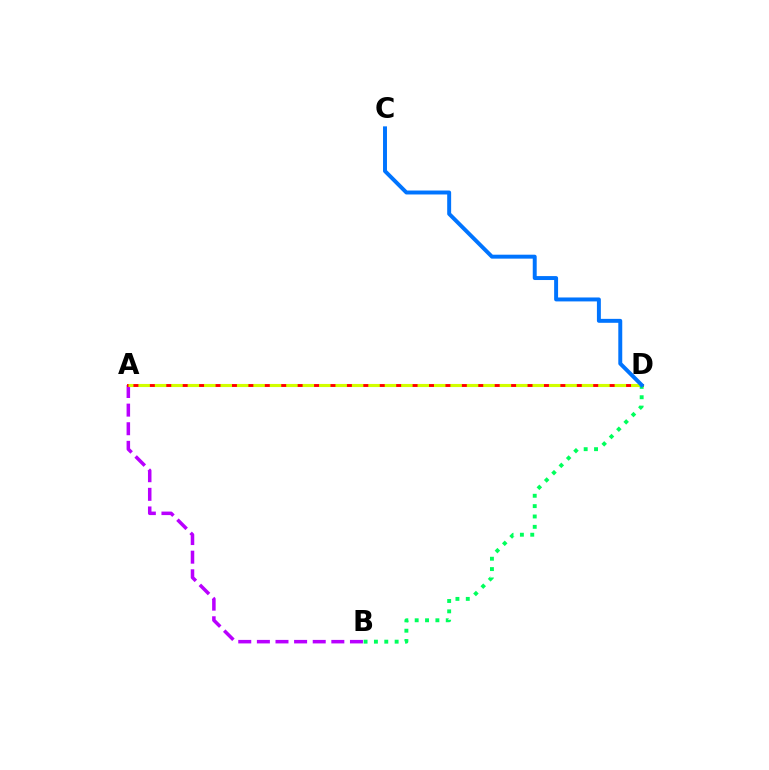{('A', 'B'): [{'color': '#b900ff', 'line_style': 'dashed', 'thickness': 2.53}], ('A', 'D'): [{'color': '#ff0000', 'line_style': 'solid', 'thickness': 2.08}, {'color': '#d1ff00', 'line_style': 'dashed', 'thickness': 2.23}], ('B', 'D'): [{'color': '#00ff5c', 'line_style': 'dotted', 'thickness': 2.81}], ('C', 'D'): [{'color': '#0074ff', 'line_style': 'solid', 'thickness': 2.84}]}